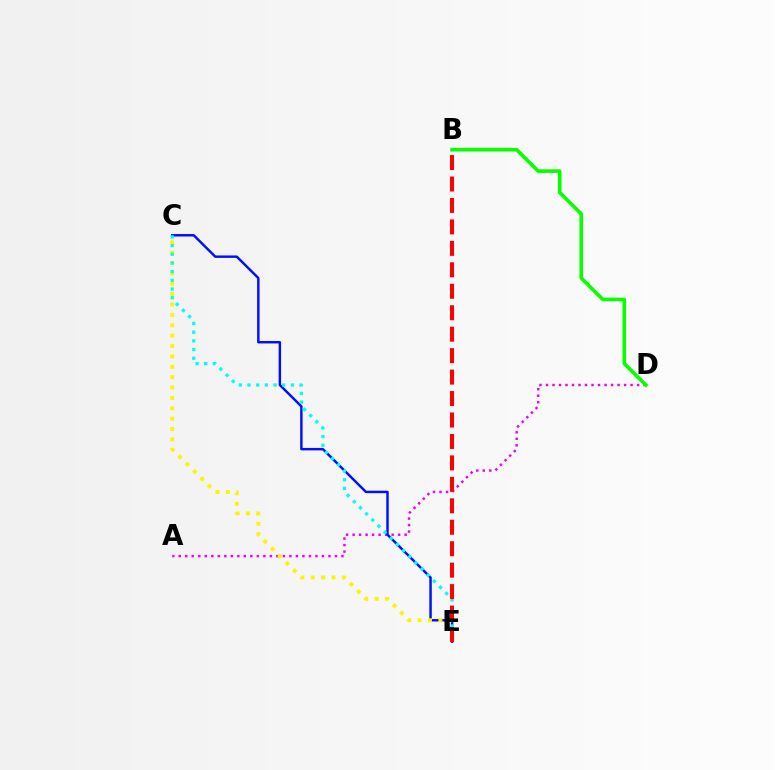{('A', 'D'): [{'color': '#ee00ff', 'line_style': 'dotted', 'thickness': 1.77}], ('B', 'D'): [{'color': '#08ff00', 'line_style': 'solid', 'thickness': 2.6}], ('C', 'E'): [{'color': '#0010ff', 'line_style': 'solid', 'thickness': 1.76}, {'color': '#fcf500', 'line_style': 'dotted', 'thickness': 2.82}, {'color': '#00fff6', 'line_style': 'dotted', 'thickness': 2.36}], ('B', 'E'): [{'color': '#ff0000', 'line_style': 'dashed', 'thickness': 2.91}]}